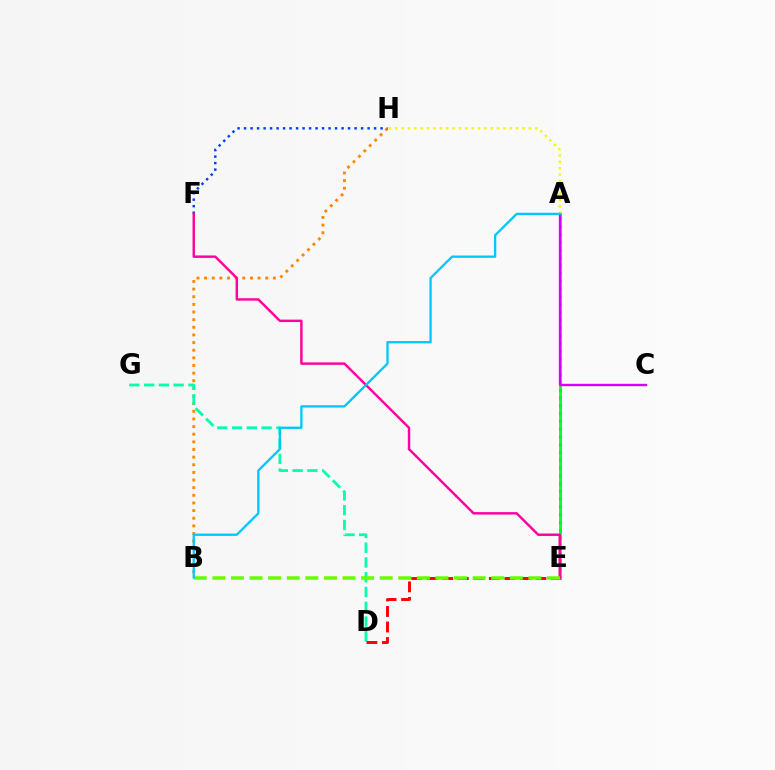{('A', 'E'): [{'color': '#4f00ff', 'line_style': 'dotted', 'thickness': 2.11}, {'color': '#00ff27', 'line_style': 'solid', 'thickness': 2.02}], ('B', 'H'): [{'color': '#ff8800', 'line_style': 'dotted', 'thickness': 2.08}], ('D', 'G'): [{'color': '#00ffaf', 'line_style': 'dashed', 'thickness': 2.01}], ('A', 'C'): [{'color': '#d600ff', 'line_style': 'solid', 'thickness': 1.7}], ('F', 'H'): [{'color': '#003fff', 'line_style': 'dotted', 'thickness': 1.77}], ('D', 'E'): [{'color': '#ff0000', 'line_style': 'dashed', 'thickness': 2.11}], ('A', 'H'): [{'color': '#eeff00', 'line_style': 'dotted', 'thickness': 1.73}], ('E', 'F'): [{'color': '#ff00a0', 'line_style': 'solid', 'thickness': 1.76}], ('B', 'E'): [{'color': '#66ff00', 'line_style': 'dashed', 'thickness': 2.53}], ('A', 'B'): [{'color': '#00c7ff', 'line_style': 'solid', 'thickness': 1.67}]}